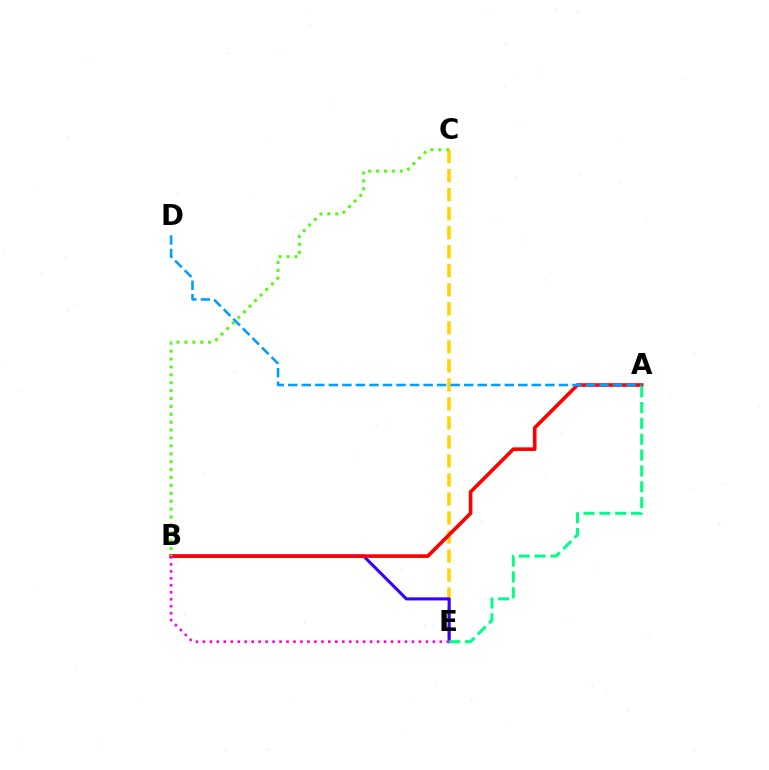{('C', 'E'): [{'color': '#ffd500', 'line_style': 'dashed', 'thickness': 2.58}], ('B', 'E'): [{'color': '#3700ff', 'line_style': 'solid', 'thickness': 2.22}, {'color': '#ff00ed', 'line_style': 'dotted', 'thickness': 1.89}], ('A', 'B'): [{'color': '#ff0000', 'line_style': 'solid', 'thickness': 2.6}], ('B', 'C'): [{'color': '#4fff00', 'line_style': 'dotted', 'thickness': 2.15}], ('A', 'D'): [{'color': '#009eff', 'line_style': 'dashed', 'thickness': 1.84}], ('A', 'E'): [{'color': '#00ff86', 'line_style': 'dashed', 'thickness': 2.15}]}